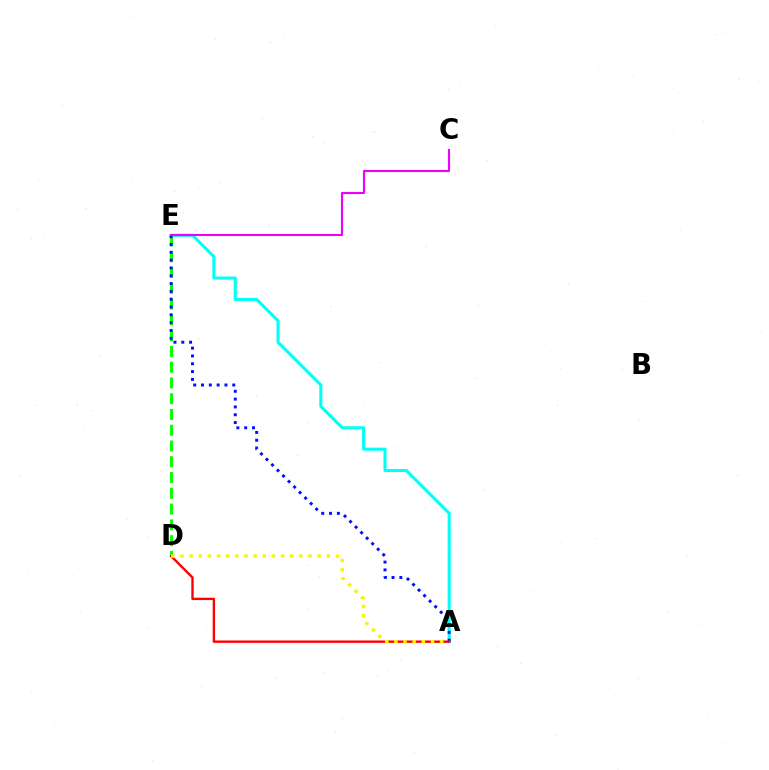{('D', 'E'): [{'color': '#08ff00', 'line_style': 'dashed', 'thickness': 2.14}], ('A', 'E'): [{'color': '#00fff6', 'line_style': 'solid', 'thickness': 2.2}, {'color': '#0010ff', 'line_style': 'dotted', 'thickness': 2.12}], ('C', 'E'): [{'color': '#ee00ff', 'line_style': 'solid', 'thickness': 1.53}], ('A', 'D'): [{'color': '#ff0000', 'line_style': 'solid', 'thickness': 1.7}, {'color': '#fcf500', 'line_style': 'dotted', 'thickness': 2.49}]}